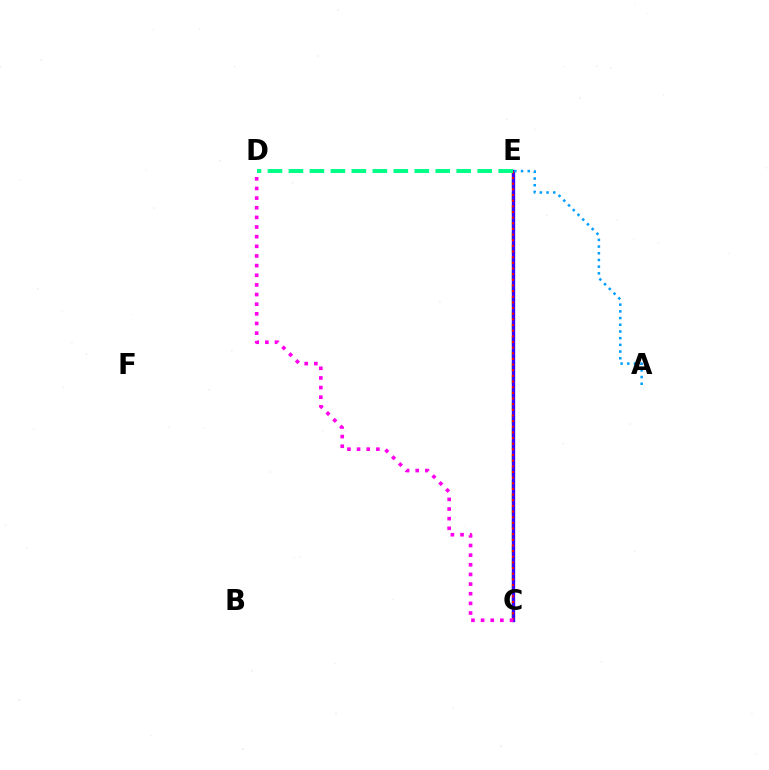{('C', 'E'): [{'color': '#4fff00', 'line_style': 'dashed', 'thickness': 1.78}, {'color': '#ffd500', 'line_style': 'dashed', 'thickness': 2.19}, {'color': '#3700ff', 'line_style': 'solid', 'thickness': 2.4}, {'color': '#ff0000', 'line_style': 'dotted', 'thickness': 1.54}], ('A', 'E'): [{'color': '#009eff', 'line_style': 'dotted', 'thickness': 1.82}], ('C', 'D'): [{'color': '#ff00ed', 'line_style': 'dotted', 'thickness': 2.62}], ('D', 'E'): [{'color': '#00ff86', 'line_style': 'dashed', 'thickness': 2.85}]}